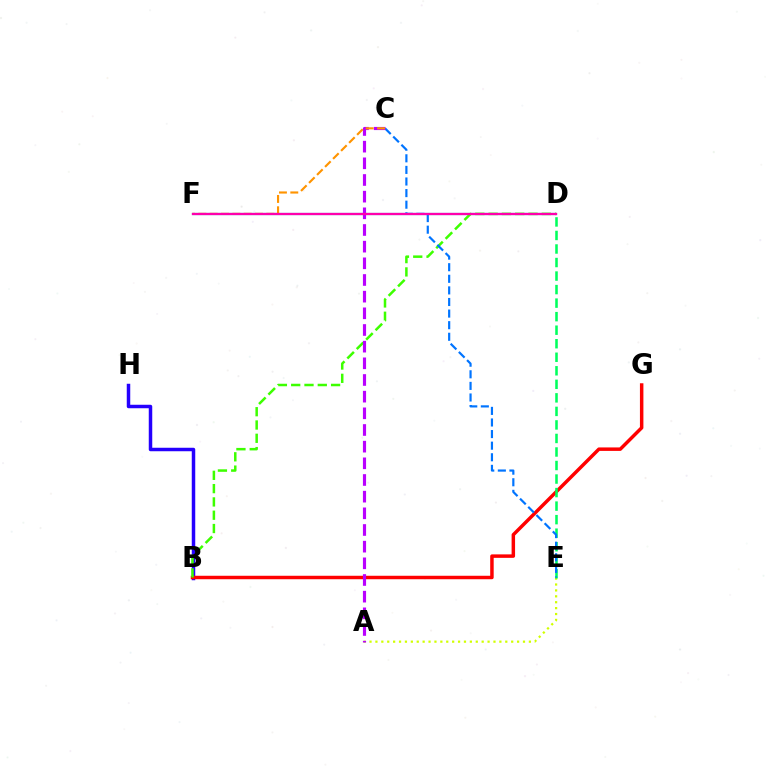{('D', 'F'): [{'color': '#00fff6', 'line_style': 'solid', 'thickness': 1.58}, {'color': '#ff00ac', 'line_style': 'solid', 'thickness': 1.66}], ('A', 'E'): [{'color': '#d1ff00', 'line_style': 'dotted', 'thickness': 1.6}], ('B', 'H'): [{'color': '#2500ff', 'line_style': 'solid', 'thickness': 2.51}], ('B', 'G'): [{'color': '#ff0000', 'line_style': 'solid', 'thickness': 2.5}], ('B', 'D'): [{'color': '#3dff00', 'line_style': 'dashed', 'thickness': 1.81}], ('D', 'E'): [{'color': '#00ff5c', 'line_style': 'dashed', 'thickness': 1.84}], ('C', 'E'): [{'color': '#0074ff', 'line_style': 'dashed', 'thickness': 1.58}], ('A', 'C'): [{'color': '#b900ff', 'line_style': 'dashed', 'thickness': 2.26}], ('C', 'F'): [{'color': '#ff9400', 'line_style': 'dashed', 'thickness': 1.54}]}